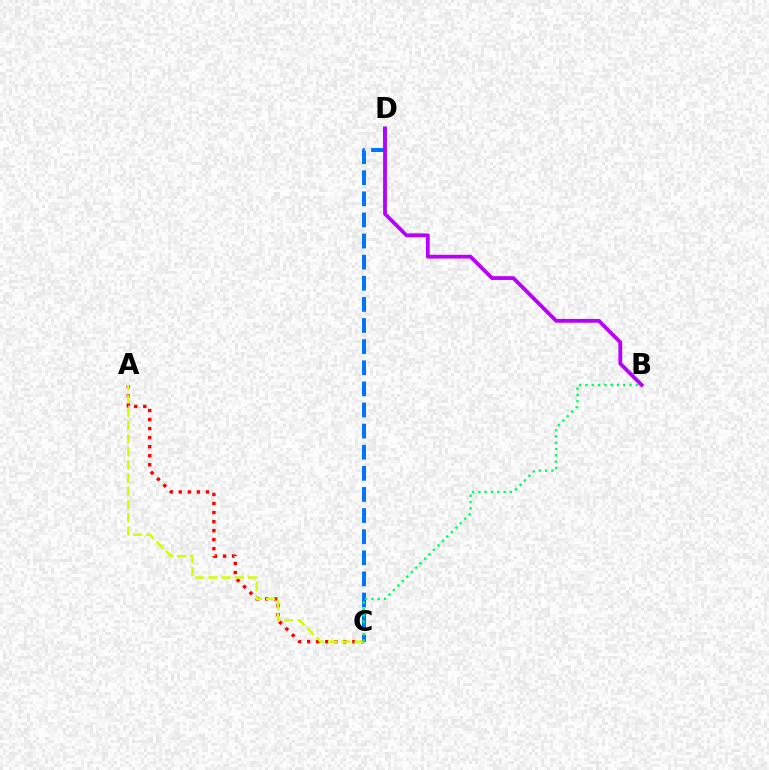{('C', 'D'): [{'color': '#0074ff', 'line_style': 'dashed', 'thickness': 2.87}], ('A', 'C'): [{'color': '#ff0000', 'line_style': 'dotted', 'thickness': 2.46}, {'color': '#d1ff00', 'line_style': 'dashed', 'thickness': 1.79}], ('B', 'D'): [{'color': '#b900ff', 'line_style': 'solid', 'thickness': 2.73}], ('B', 'C'): [{'color': '#00ff5c', 'line_style': 'dotted', 'thickness': 1.71}]}